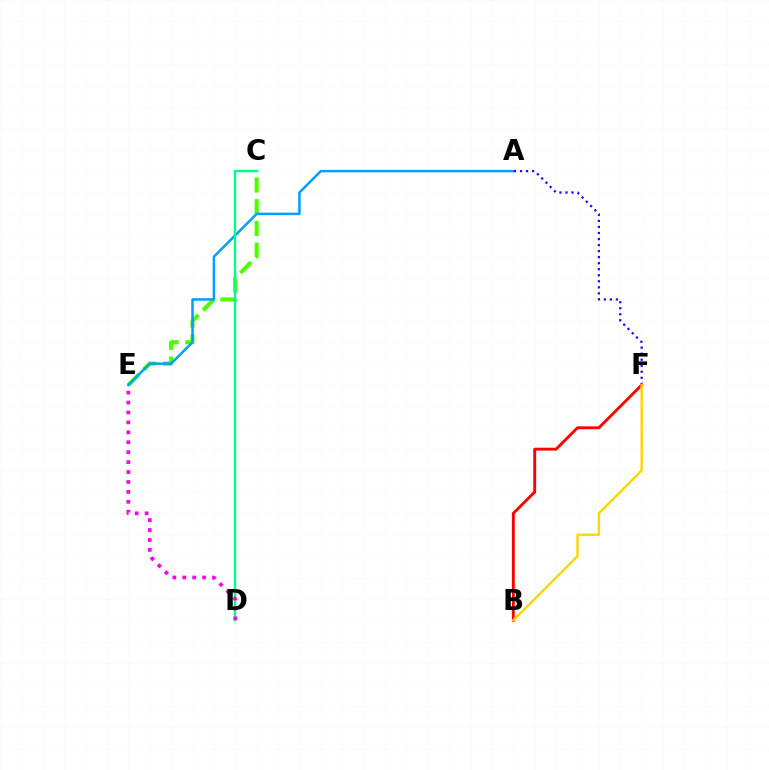{('C', 'E'): [{'color': '#4fff00', 'line_style': 'dashed', 'thickness': 2.96}], ('A', 'E'): [{'color': '#009eff', 'line_style': 'solid', 'thickness': 1.8}], ('A', 'F'): [{'color': '#3700ff', 'line_style': 'dotted', 'thickness': 1.64}], ('B', 'F'): [{'color': '#ff0000', 'line_style': 'solid', 'thickness': 2.08}, {'color': '#ffd500', 'line_style': 'solid', 'thickness': 1.72}], ('C', 'D'): [{'color': '#00ff86', 'line_style': 'solid', 'thickness': 1.75}], ('D', 'E'): [{'color': '#ff00ed', 'line_style': 'dotted', 'thickness': 2.7}]}